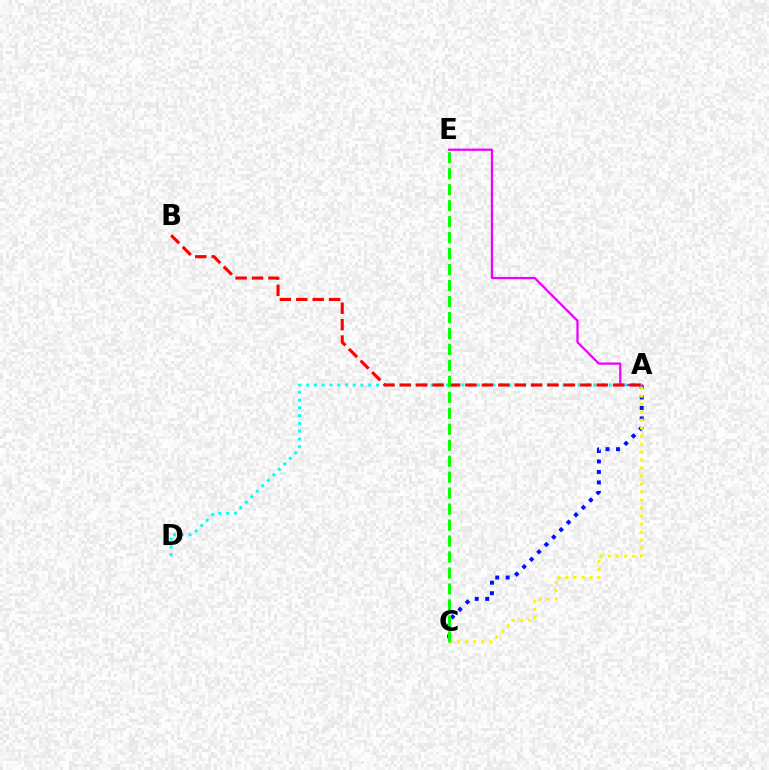{('A', 'C'): [{'color': '#0010ff', 'line_style': 'dotted', 'thickness': 2.85}, {'color': '#fcf500', 'line_style': 'dotted', 'thickness': 2.17}], ('A', 'E'): [{'color': '#ee00ff', 'line_style': 'solid', 'thickness': 1.62}], ('A', 'D'): [{'color': '#00fff6', 'line_style': 'dotted', 'thickness': 2.11}], ('A', 'B'): [{'color': '#ff0000', 'line_style': 'dashed', 'thickness': 2.23}], ('C', 'E'): [{'color': '#08ff00', 'line_style': 'dashed', 'thickness': 2.17}]}